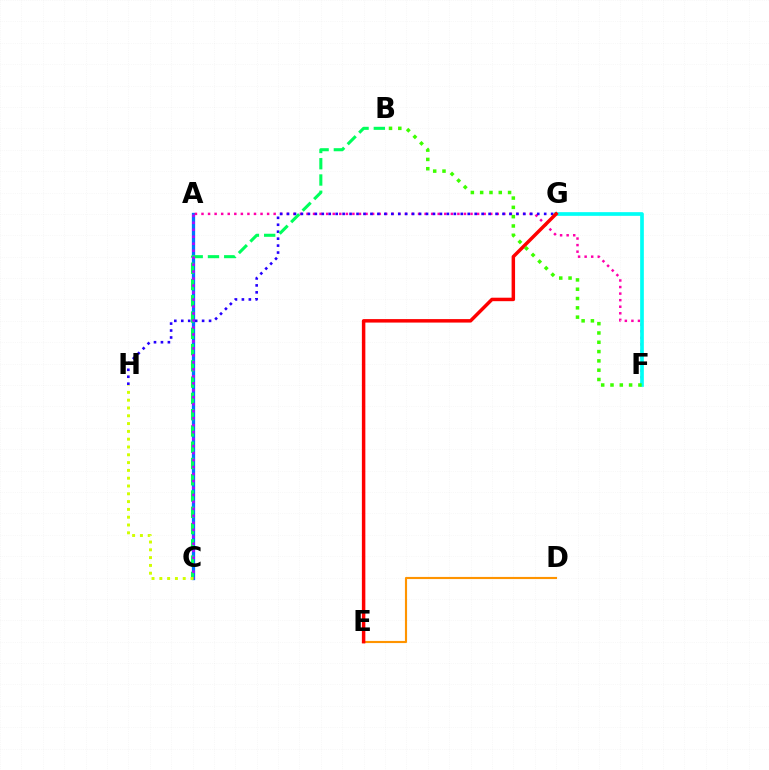{('D', 'E'): [{'color': '#ff9400', 'line_style': 'solid', 'thickness': 1.54}], ('A', 'C'): [{'color': '#0074ff', 'line_style': 'solid', 'thickness': 2.37}, {'color': '#b900ff', 'line_style': 'dotted', 'thickness': 1.9}], ('A', 'F'): [{'color': '#ff00ac', 'line_style': 'dotted', 'thickness': 1.78}], ('G', 'H'): [{'color': '#2500ff', 'line_style': 'dotted', 'thickness': 1.89}], ('B', 'C'): [{'color': '#00ff5c', 'line_style': 'dashed', 'thickness': 2.21}], ('F', 'G'): [{'color': '#00fff6', 'line_style': 'solid', 'thickness': 2.66}], ('E', 'G'): [{'color': '#ff0000', 'line_style': 'solid', 'thickness': 2.5}], ('B', 'F'): [{'color': '#3dff00', 'line_style': 'dotted', 'thickness': 2.53}], ('C', 'H'): [{'color': '#d1ff00', 'line_style': 'dotted', 'thickness': 2.12}]}